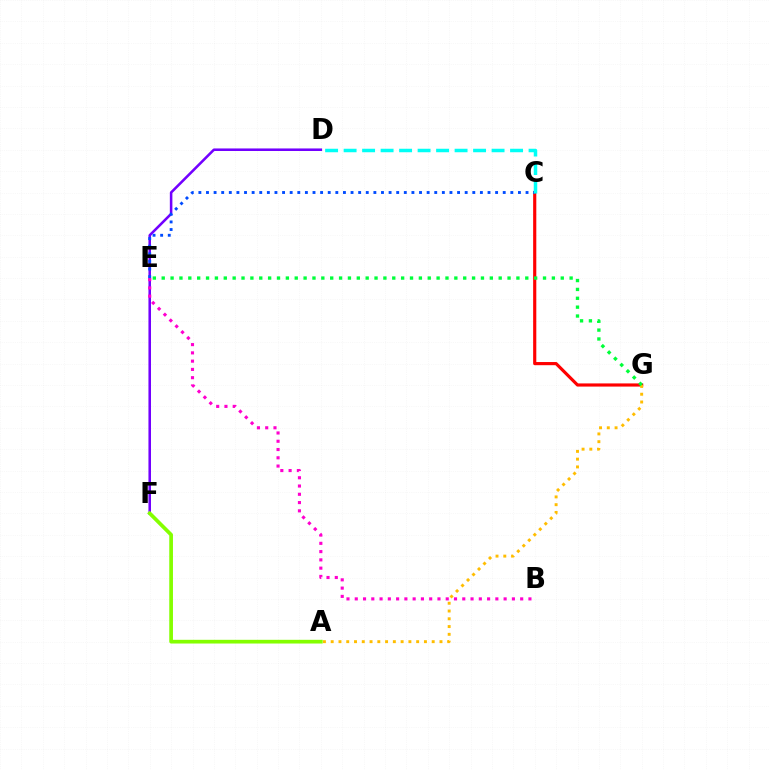{('D', 'F'): [{'color': '#7200ff', 'line_style': 'solid', 'thickness': 1.84}], ('B', 'E'): [{'color': '#ff00cf', 'line_style': 'dotted', 'thickness': 2.25}], ('C', 'G'): [{'color': '#ff0000', 'line_style': 'solid', 'thickness': 2.28}], ('C', 'E'): [{'color': '#004bff', 'line_style': 'dotted', 'thickness': 2.07}], ('A', 'G'): [{'color': '#ffbd00', 'line_style': 'dotted', 'thickness': 2.11}], ('A', 'F'): [{'color': '#84ff00', 'line_style': 'solid', 'thickness': 2.67}], ('C', 'D'): [{'color': '#00fff6', 'line_style': 'dashed', 'thickness': 2.51}], ('E', 'G'): [{'color': '#00ff39', 'line_style': 'dotted', 'thickness': 2.41}]}